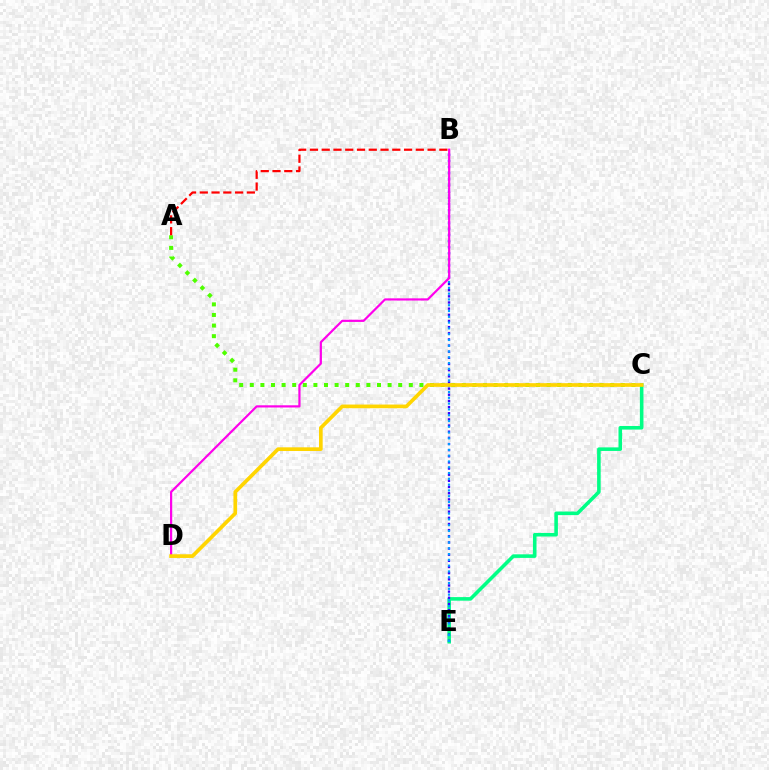{('C', 'E'): [{'color': '#00ff86', 'line_style': 'solid', 'thickness': 2.58}], ('B', 'E'): [{'color': '#3700ff', 'line_style': 'dotted', 'thickness': 1.67}, {'color': '#009eff', 'line_style': 'dotted', 'thickness': 1.57}], ('A', 'C'): [{'color': '#4fff00', 'line_style': 'dotted', 'thickness': 2.88}], ('A', 'B'): [{'color': '#ff0000', 'line_style': 'dashed', 'thickness': 1.6}], ('B', 'D'): [{'color': '#ff00ed', 'line_style': 'solid', 'thickness': 1.58}], ('C', 'D'): [{'color': '#ffd500', 'line_style': 'solid', 'thickness': 2.65}]}